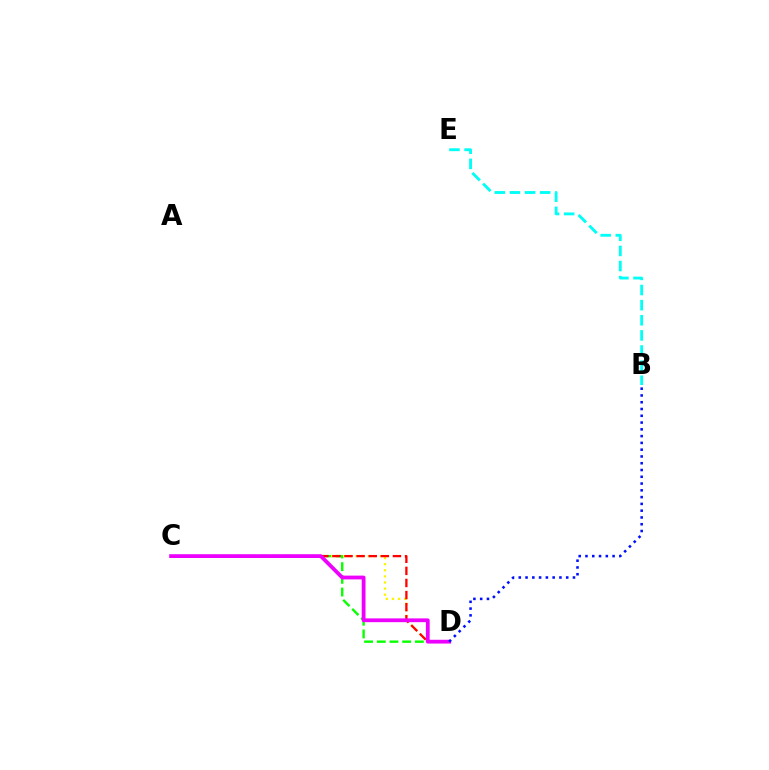{('C', 'D'): [{'color': '#08ff00', 'line_style': 'dashed', 'thickness': 1.72}, {'color': '#fcf500', 'line_style': 'dotted', 'thickness': 1.66}, {'color': '#ff0000', 'line_style': 'dashed', 'thickness': 1.64}, {'color': '#ee00ff', 'line_style': 'solid', 'thickness': 2.73}], ('B', 'E'): [{'color': '#00fff6', 'line_style': 'dashed', 'thickness': 2.05}], ('B', 'D'): [{'color': '#0010ff', 'line_style': 'dotted', 'thickness': 1.84}]}